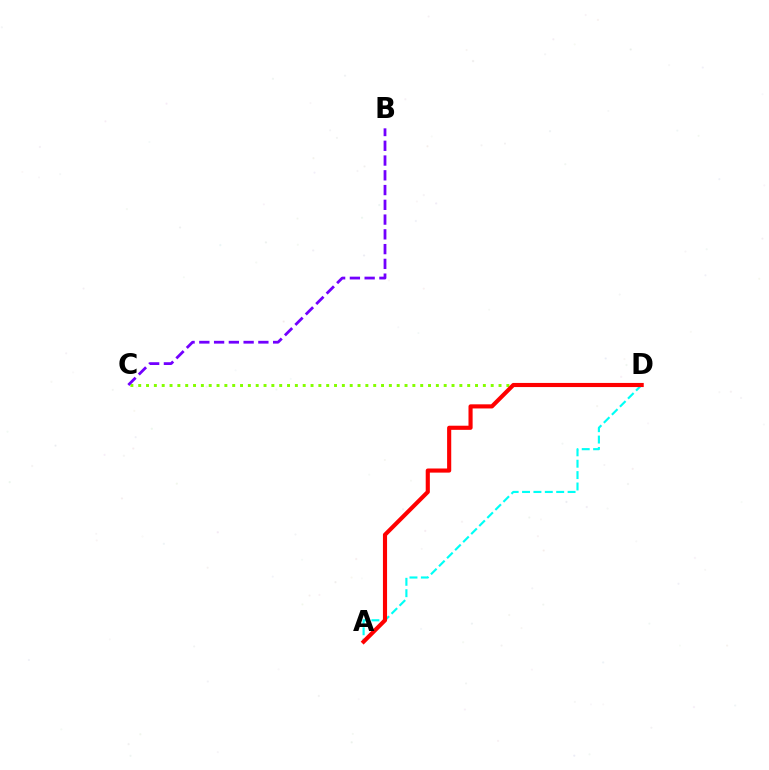{('C', 'D'): [{'color': '#84ff00', 'line_style': 'dotted', 'thickness': 2.13}], ('A', 'D'): [{'color': '#00fff6', 'line_style': 'dashed', 'thickness': 1.55}, {'color': '#ff0000', 'line_style': 'solid', 'thickness': 2.97}], ('B', 'C'): [{'color': '#7200ff', 'line_style': 'dashed', 'thickness': 2.01}]}